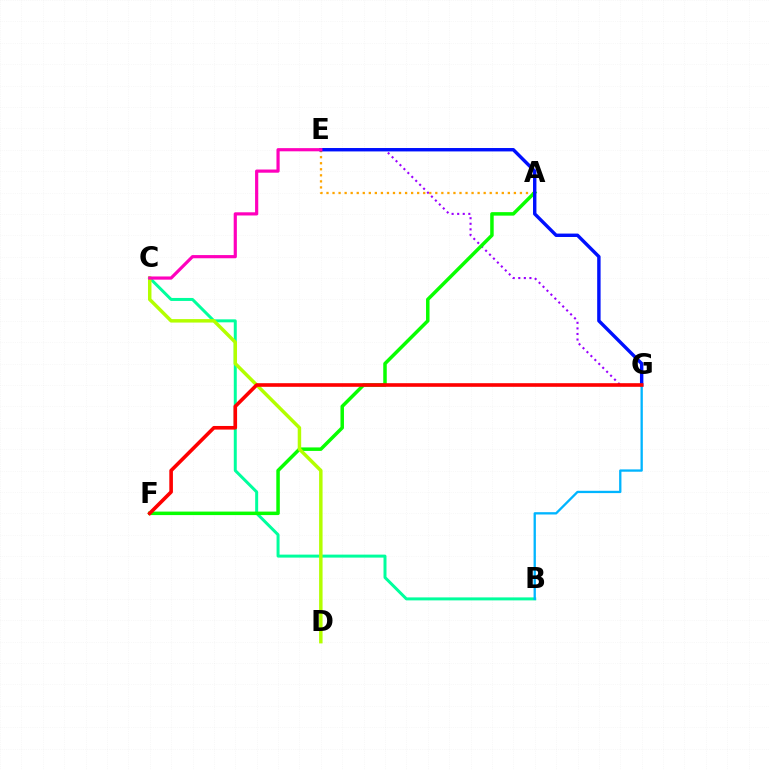{('E', 'G'): [{'color': '#9b00ff', 'line_style': 'dotted', 'thickness': 1.51}, {'color': '#0010ff', 'line_style': 'solid', 'thickness': 2.45}], ('B', 'C'): [{'color': '#00ff9d', 'line_style': 'solid', 'thickness': 2.15}], ('A', 'E'): [{'color': '#ffa500', 'line_style': 'dotted', 'thickness': 1.64}], ('A', 'F'): [{'color': '#08ff00', 'line_style': 'solid', 'thickness': 2.52}], ('C', 'D'): [{'color': '#b3ff00', 'line_style': 'solid', 'thickness': 2.5}], ('B', 'G'): [{'color': '#00b5ff', 'line_style': 'solid', 'thickness': 1.66}], ('F', 'G'): [{'color': '#ff0000', 'line_style': 'solid', 'thickness': 2.6}], ('C', 'E'): [{'color': '#ff00bd', 'line_style': 'solid', 'thickness': 2.29}]}